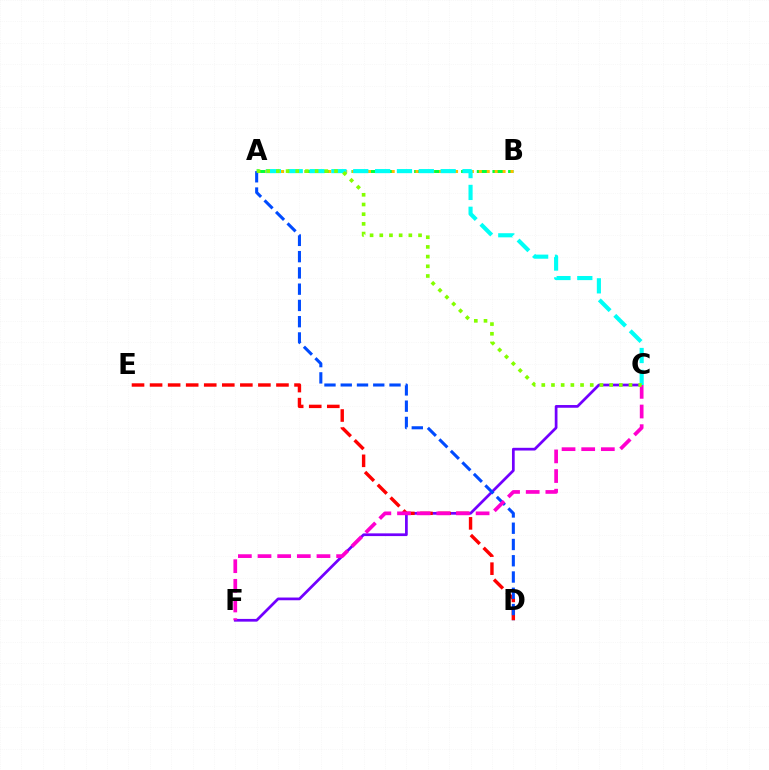{('A', 'B'): [{'color': '#00ff39', 'line_style': 'dashed', 'thickness': 2.13}, {'color': '#ffbd00', 'line_style': 'dotted', 'thickness': 2.15}], ('C', 'F'): [{'color': '#7200ff', 'line_style': 'solid', 'thickness': 1.96}, {'color': '#ff00cf', 'line_style': 'dashed', 'thickness': 2.67}], ('D', 'E'): [{'color': '#ff0000', 'line_style': 'dashed', 'thickness': 2.45}], ('A', 'C'): [{'color': '#00fff6', 'line_style': 'dashed', 'thickness': 2.97}, {'color': '#84ff00', 'line_style': 'dotted', 'thickness': 2.63}], ('A', 'D'): [{'color': '#004bff', 'line_style': 'dashed', 'thickness': 2.21}]}